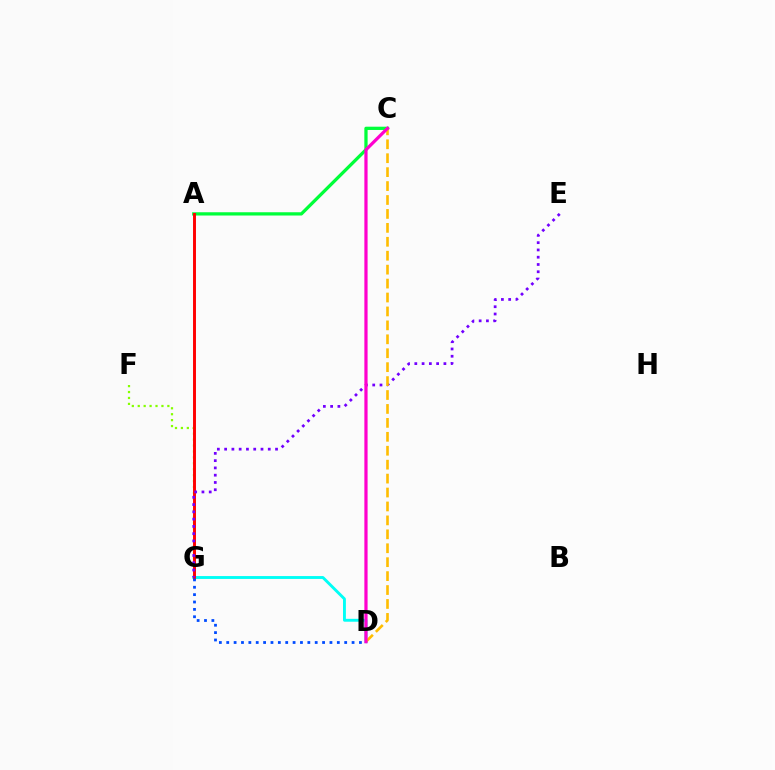{('A', 'C'): [{'color': '#00ff39', 'line_style': 'solid', 'thickness': 2.35}], ('F', 'G'): [{'color': '#84ff00', 'line_style': 'dotted', 'thickness': 1.61}], ('D', 'G'): [{'color': '#00fff6', 'line_style': 'solid', 'thickness': 2.08}, {'color': '#004bff', 'line_style': 'dotted', 'thickness': 2.0}], ('A', 'G'): [{'color': '#ff0000', 'line_style': 'solid', 'thickness': 2.11}], ('E', 'G'): [{'color': '#7200ff', 'line_style': 'dotted', 'thickness': 1.98}], ('C', 'D'): [{'color': '#ffbd00', 'line_style': 'dashed', 'thickness': 1.89}, {'color': '#ff00cf', 'line_style': 'solid', 'thickness': 2.32}]}